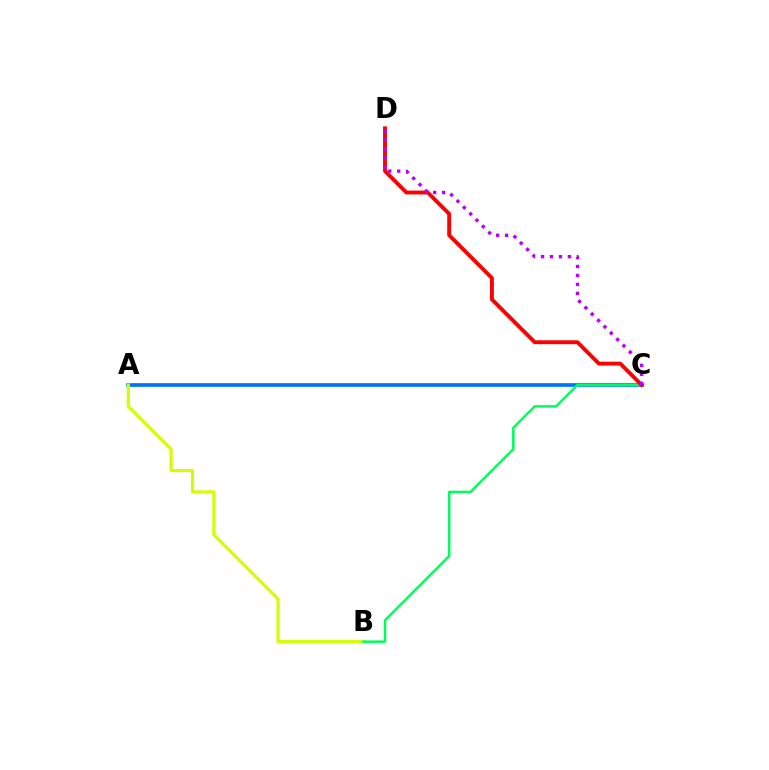{('A', 'C'): [{'color': '#0074ff', 'line_style': 'solid', 'thickness': 2.65}], ('A', 'B'): [{'color': '#d1ff00', 'line_style': 'solid', 'thickness': 2.28}], ('B', 'C'): [{'color': '#00ff5c', 'line_style': 'solid', 'thickness': 1.82}], ('C', 'D'): [{'color': '#ff0000', 'line_style': 'solid', 'thickness': 2.8}, {'color': '#b900ff', 'line_style': 'dotted', 'thickness': 2.43}]}